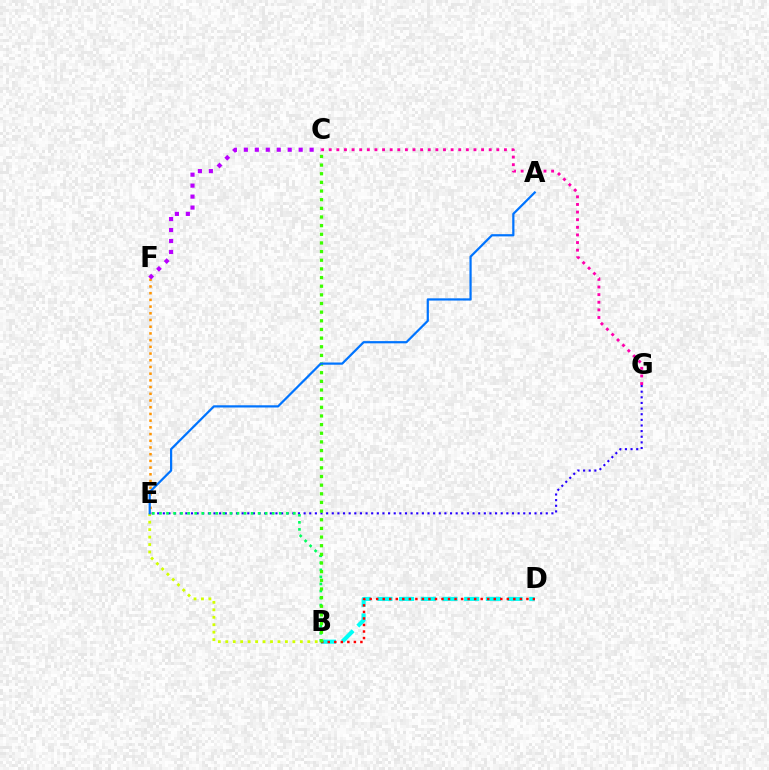{('B', 'D'): [{'color': '#00fff6', 'line_style': 'dashed', 'thickness': 2.95}, {'color': '#ff0000', 'line_style': 'dotted', 'thickness': 1.77}], ('E', 'G'): [{'color': '#2500ff', 'line_style': 'dotted', 'thickness': 1.53}], ('E', 'F'): [{'color': '#ff9400', 'line_style': 'dotted', 'thickness': 1.82}], ('B', 'E'): [{'color': '#00ff5c', 'line_style': 'dotted', 'thickness': 1.91}, {'color': '#d1ff00', 'line_style': 'dotted', 'thickness': 2.03}], ('B', 'C'): [{'color': '#3dff00', 'line_style': 'dotted', 'thickness': 2.35}], ('C', 'F'): [{'color': '#b900ff', 'line_style': 'dotted', 'thickness': 2.98}], ('A', 'E'): [{'color': '#0074ff', 'line_style': 'solid', 'thickness': 1.6}], ('C', 'G'): [{'color': '#ff00ac', 'line_style': 'dotted', 'thickness': 2.07}]}